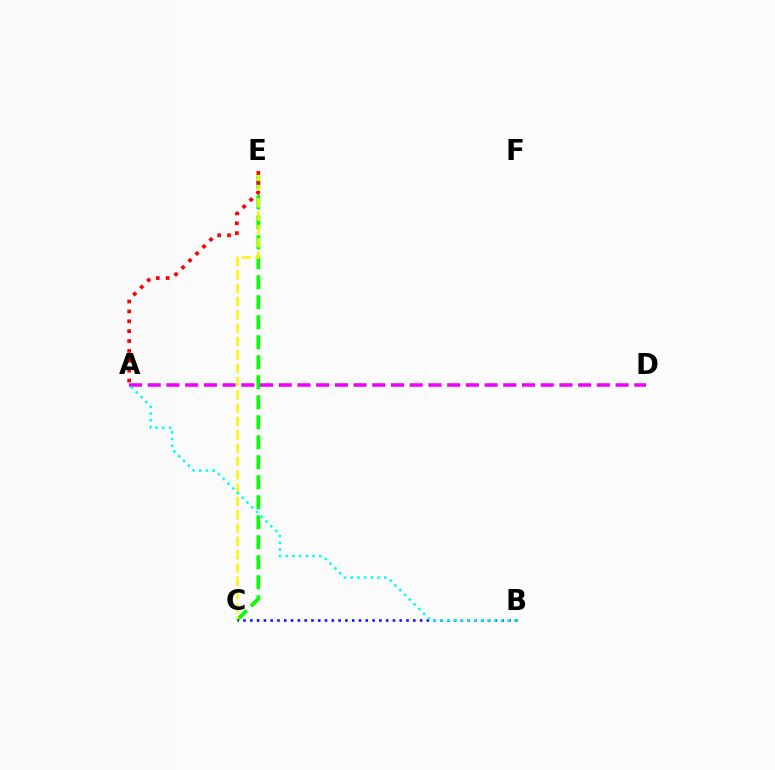{('C', 'E'): [{'color': '#08ff00', 'line_style': 'dashed', 'thickness': 2.72}, {'color': '#fcf500', 'line_style': 'dashed', 'thickness': 1.81}], ('A', 'D'): [{'color': '#ee00ff', 'line_style': 'dashed', 'thickness': 2.54}], ('B', 'C'): [{'color': '#0010ff', 'line_style': 'dotted', 'thickness': 1.85}], ('A', 'E'): [{'color': '#ff0000', 'line_style': 'dotted', 'thickness': 2.68}], ('A', 'B'): [{'color': '#00fff6', 'line_style': 'dotted', 'thickness': 1.82}]}